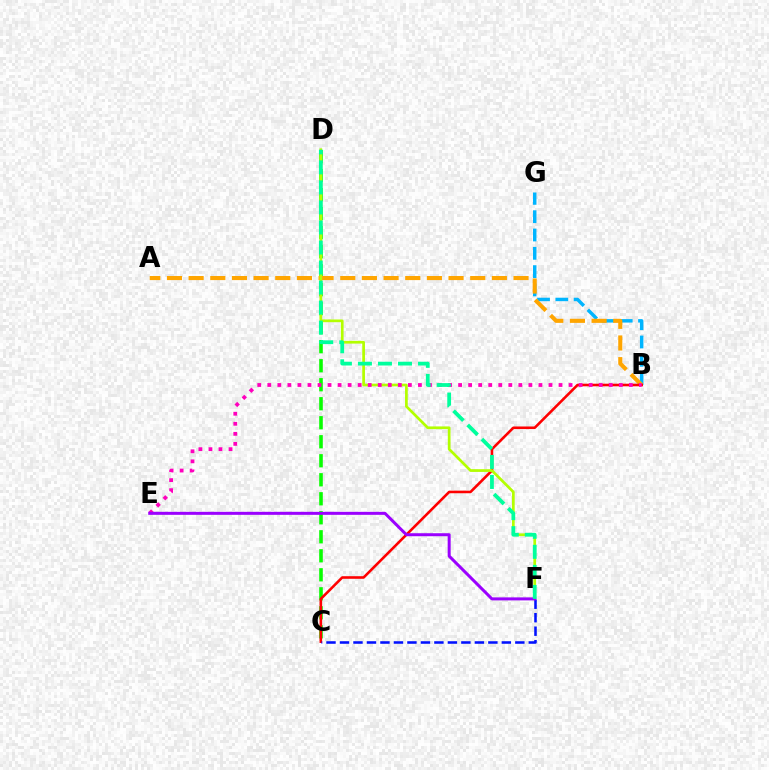{('B', 'G'): [{'color': '#00b5ff', 'line_style': 'dashed', 'thickness': 2.49}], ('C', 'D'): [{'color': '#08ff00', 'line_style': 'dashed', 'thickness': 2.58}], ('A', 'B'): [{'color': '#ffa500', 'line_style': 'dashed', 'thickness': 2.94}], ('B', 'C'): [{'color': '#ff0000', 'line_style': 'solid', 'thickness': 1.87}], ('D', 'F'): [{'color': '#b3ff00', 'line_style': 'solid', 'thickness': 1.96}, {'color': '#00ff9d', 'line_style': 'dashed', 'thickness': 2.72}], ('B', 'E'): [{'color': '#ff00bd', 'line_style': 'dotted', 'thickness': 2.73}], ('C', 'F'): [{'color': '#0010ff', 'line_style': 'dashed', 'thickness': 1.83}], ('E', 'F'): [{'color': '#9b00ff', 'line_style': 'solid', 'thickness': 2.16}]}